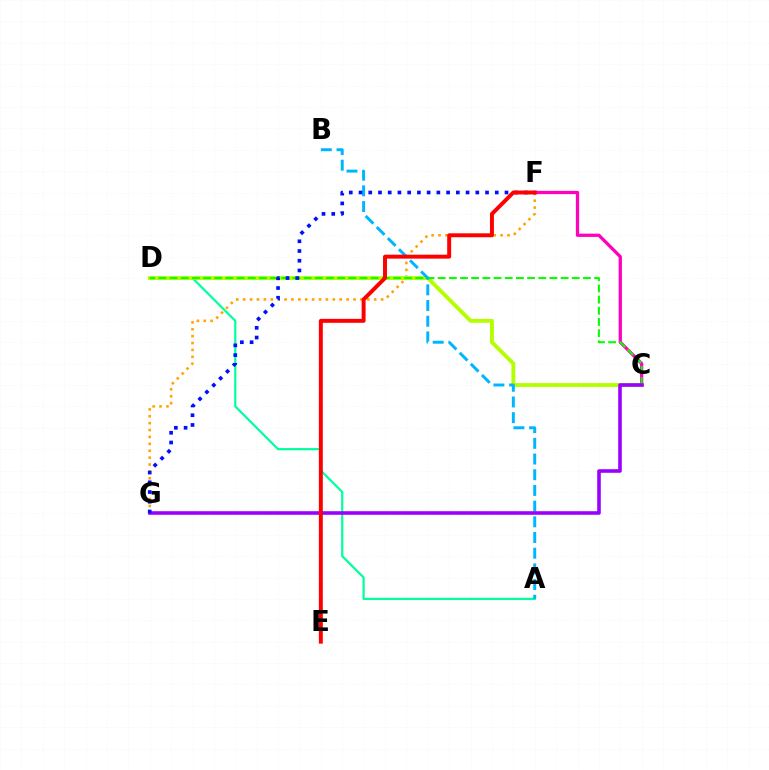{('A', 'D'): [{'color': '#00ff9d', 'line_style': 'solid', 'thickness': 1.58}], ('F', 'G'): [{'color': '#ffa500', 'line_style': 'dotted', 'thickness': 1.87}, {'color': '#0010ff', 'line_style': 'dotted', 'thickness': 2.64}], ('C', 'F'): [{'color': '#ff00bd', 'line_style': 'solid', 'thickness': 2.36}], ('C', 'D'): [{'color': '#b3ff00', 'line_style': 'solid', 'thickness': 2.79}, {'color': '#08ff00', 'line_style': 'dashed', 'thickness': 1.52}], ('A', 'B'): [{'color': '#00b5ff', 'line_style': 'dashed', 'thickness': 2.13}], ('C', 'G'): [{'color': '#9b00ff', 'line_style': 'solid', 'thickness': 2.58}], ('E', 'F'): [{'color': '#ff0000', 'line_style': 'solid', 'thickness': 2.84}]}